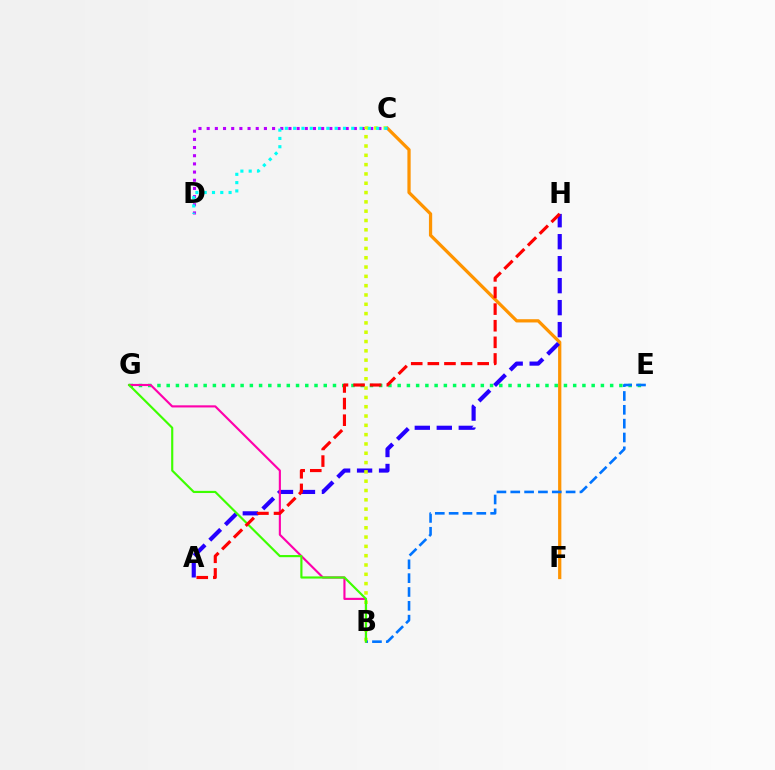{('C', 'F'): [{'color': '#ff9400', 'line_style': 'solid', 'thickness': 2.34}], ('E', 'G'): [{'color': '#00ff5c', 'line_style': 'dotted', 'thickness': 2.51}], ('A', 'H'): [{'color': '#2500ff', 'line_style': 'dashed', 'thickness': 2.99}, {'color': '#ff0000', 'line_style': 'dashed', 'thickness': 2.26}], ('B', 'G'): [{'color': '#ff00ac', 'line_style': 'solid', 'thickness': 1.54}, {'color': '#3dff00', 'line_style': 'solid', 'thickness': 1.55}], ('C', 'D'): [{'color': '#b900ff', 'line_style': 'dotted', 'thickness': 2.22}, {'color': '#00fff6', 'line_style': 'dotted', 'thickness': 2.25}], ('B', 'C'): [{'color': '#d1ff00', 'line_style': 'dotted', 'thickness': 2.53}], ('B', 'E'): [{'color': '#0074ff', 'line_style': 'dashed', 'thickness': 1.88}]}